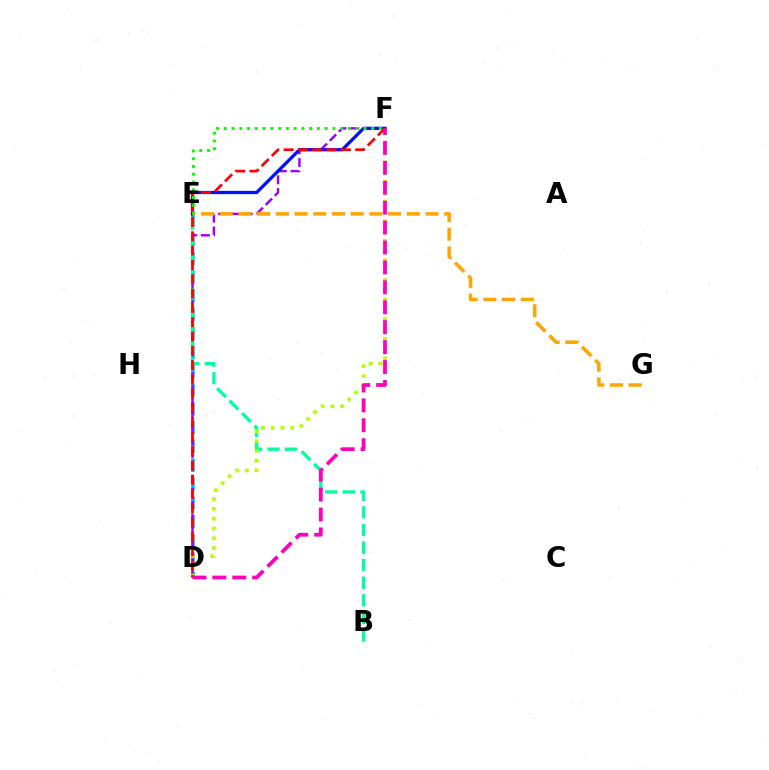{('D', 'E'): [{'color': '#00b5ff', 'line_style': 'dashed', 'thickness': 2.56}], ('D', 'F'): [{'color': '#9b00ff', 'line_style': 'dashed', 'thickness': 1.75}, {'color': '#b3ff00', 'line_style': 'dotted', 'thickness': 2.66}, {'color': '#ff0000', 'line_style': 'dashed', 'thickness': 1.95}, {'color': '#ff00bd', 'line_style': 'dashed', 'thickness': 2.71}], ('E', 'F'): [{'color': '#0010ff', 'line_style': 'solid', 'thickness': 2.35}, {'color': '#08ff00', 'line_style': 'dotted', 'thickness': 2.11}], ('B', 'E'): [{'color': '#00ff9d', 'line_style': 'dashed', 'thickness': 2.39}], ('E', 'G'): [{'color': '#ffa500', 'line_style': 'dashed', 'thickness': 2.54}]}